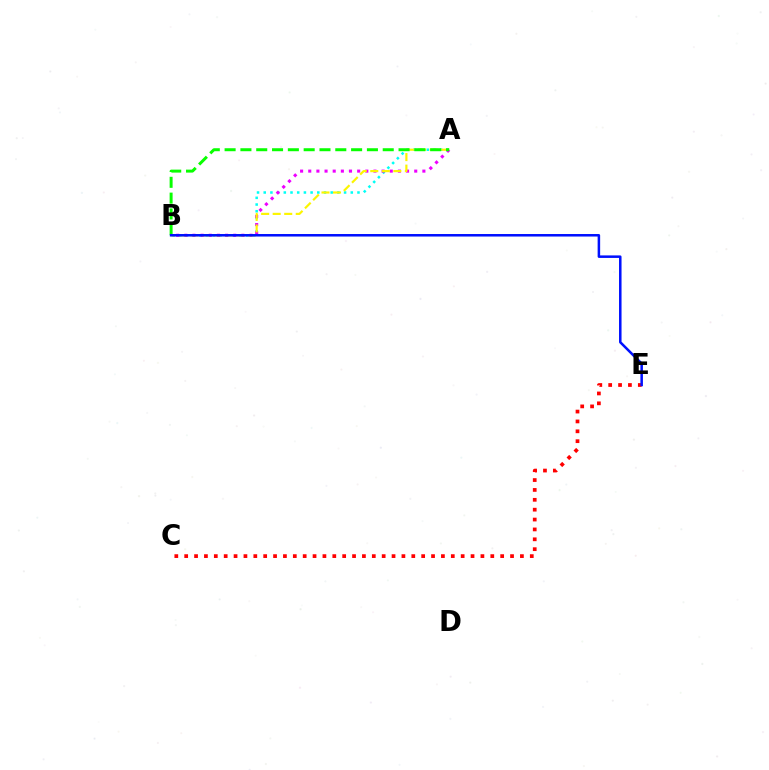{('C', 'E'): [{'color': '#ff0000', 'line_style': 'dotted', 'thickness': 2.68}], ('A', 'B'): [{'color': '#00fff6', 'line_style': 'dotted', 'thickness': 1.82}, {'color': '#ee00ff', 'line_style': 'dotted', 'thickness': 2.21}, {'color': '#fcf500', 'line_style': 'dashed', 'thickness': 1.57}, {'color': '#08ff00', 'line_style': 'dashed', 'thickness': 2.15}], ('B', 'E'): [{'color': '#0010ff', 'line_style': 'solid', 'thickness': 1.81}]}